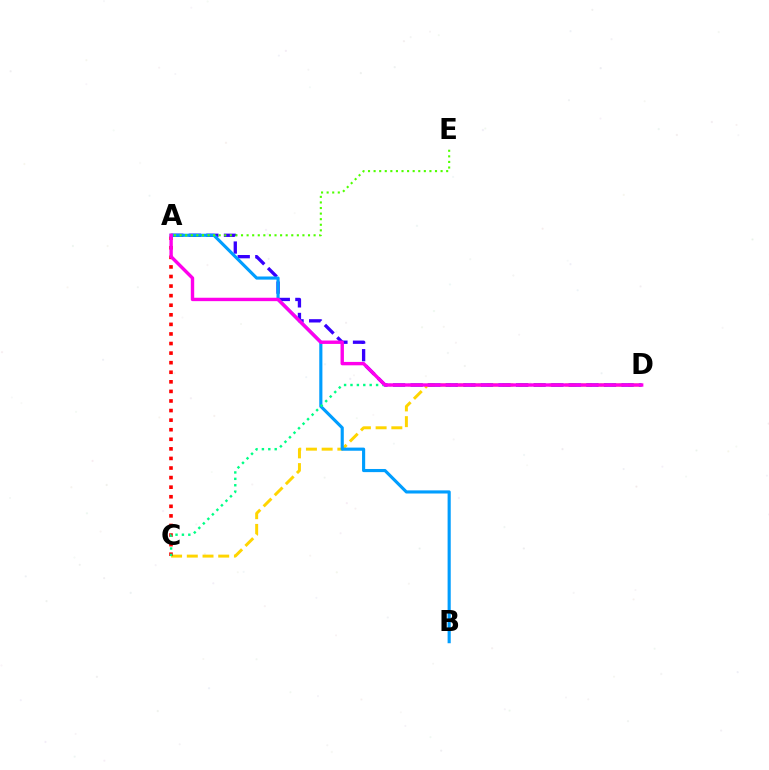{('C', 'D'): [{'color': '#ffd500', 'line_style': 'dashed', 'thickness': 2.13}, {'color': '#00ff86', 'line_style': 'dotted', 'thickness': 1.74}], ('A', 'D'): [{'color': '#3700ff', 'line_style': 'dashed', 'thickness': 2.39}, {'color': '#ff00ed', 'line_style': 'solid', 'thickness': 2.45}], ('A', 'C'): [{'color': '#ff0000', 'line_style': 'dotted', 'thickness': 2.6}], ('A', 'B'): [{'color': '#009eff', 'line_style': 'solid', 'thickness': 2.26}], ('A', 'E'): [{'color': '#4fff00', 'line_style': 'dotted', 'thickness': 1.52}]}